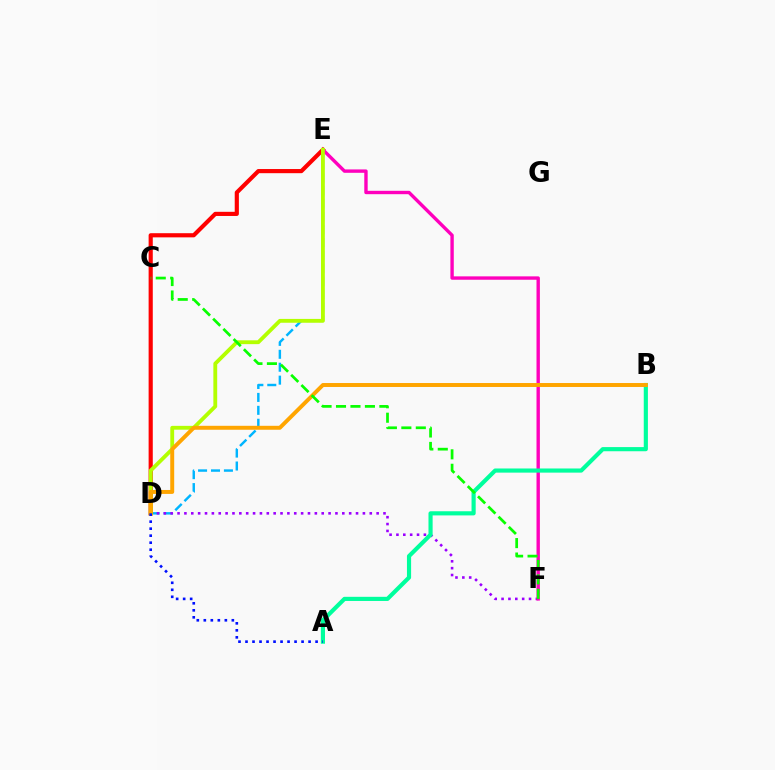{('D', 'E'): [{'color': '#00b5ff', 'line_style': 'dashed', 'thickness': 1.76}, {'color': '#ff0000', 'line_style': 'solid', 'thickness': 2.99}, {'color': '#b3ff00', 'line_style': 'solid', 'thickness': 2.76}], ('D', 'F'): [{'color': '#9b00ff', 'line_style': 'dotted', 'thickness': 1.87}], ('E', 'F'): [{'color': '#ff00bd', 'line_style': 'solid', 'thickness': 2.43}], ('A', 'B'): [{'color': '#00ff9d', 'line_style': 'solid', 'thickness': 2.99}], ('B', 'D'): [{'color': '#ffa500', 'line_style': 'solid', 'thickness': 2.84}], ('A', 'D'): [{'color': '#0010ff', 'line_style': 'dotted', 'thickness': 1.9}], ('C', 'F'): [{'color': '#08ff00', 'line_style': 'dashed', 'thickness': 1.96}]}